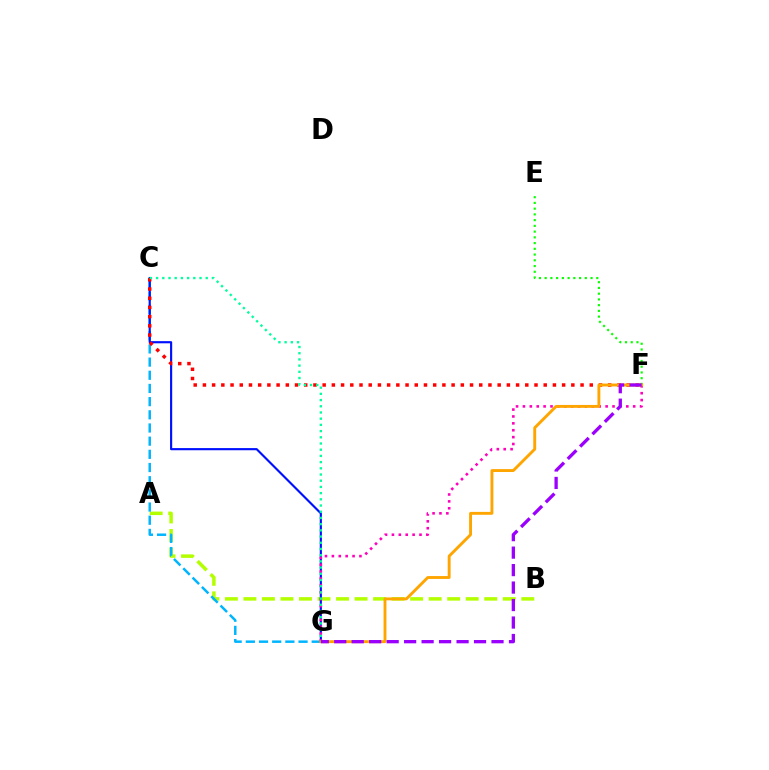{('E', 'F'): [{'color': '#08ff00', 'line_style': 'dotted', 'thickness': 1.56}], ('A', 'B'): [{'color': '#b3ff00', 'line_style': 'dashed', 'thickness': 2.52}], ('C', 'G'): [{'color': '#00b5ff', 'line_style': 'dashed', 'thickness': 1.79}, {'color': '#0010ff', 'line_style': 'solid', 'thickness': 1.55}, {'color': '#00ff9d', 'line_style': 'dotted', 'thickness': 1.69}], ('F', 'G'): [{'color': '#ff00bd', 'line_style': 'dotted', 'thickness': 1.87}, {'color': '#ffa500', 'line_style': 'solid', 'thickness': 2.08}, {'color': '#9b00ff', 'line_style': 'dashed', 'thickness': 2.37}], ('C', 'F'): [{'color': '#ff0000', 'line_style': 'dotted', 'thickness': 2.5}]}